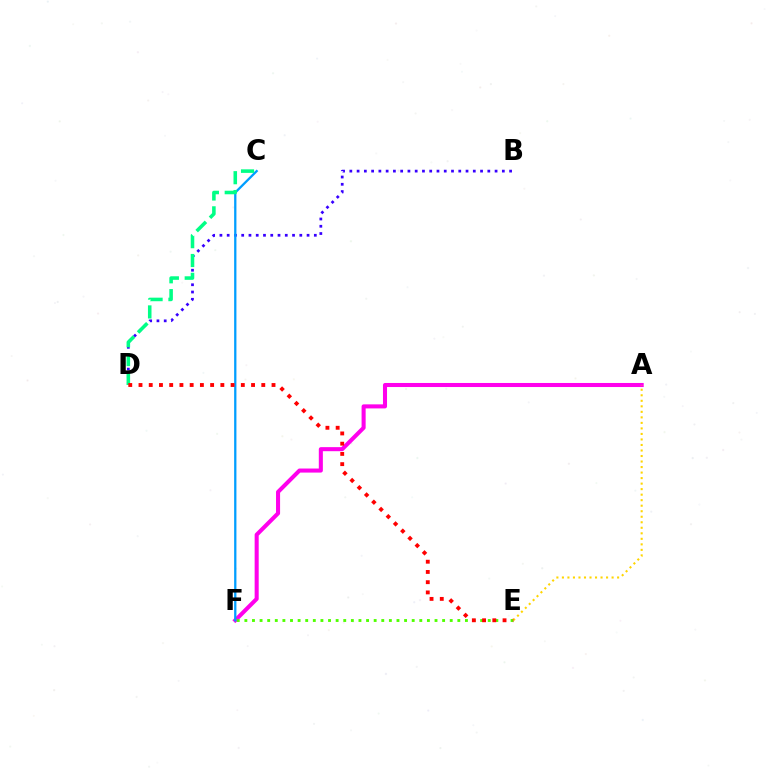{('A', 'F'): [{'color': '#ff00ed', 'line_style': 'solid', 'thickness': 2.92}], ('B', 'D'): [{'color': '#3700ff', 'line_style': 'dotted', 'thickness': 1.97}], ('C', 'F'): [{'color': '#009eff', 'line_style': 'solid', 'thickness': 1.65}], ('E', 'F'): [{'color': '#4fff00', 'line_style': 'dotted', 'thickness': 2.07}], ('A', 'E'): [{'color': '#ffd500', 'line_style': 'dotted', 'thickness': 1.5}], ('C', 'D'): [{'color': '#00ff86', 'line_style': 'dashed', 'thickness': 2.56}], ('D', 'E'): [{'color': '#ff0000', 'line_style': 'dotted', 'thickness': 2.78}]}